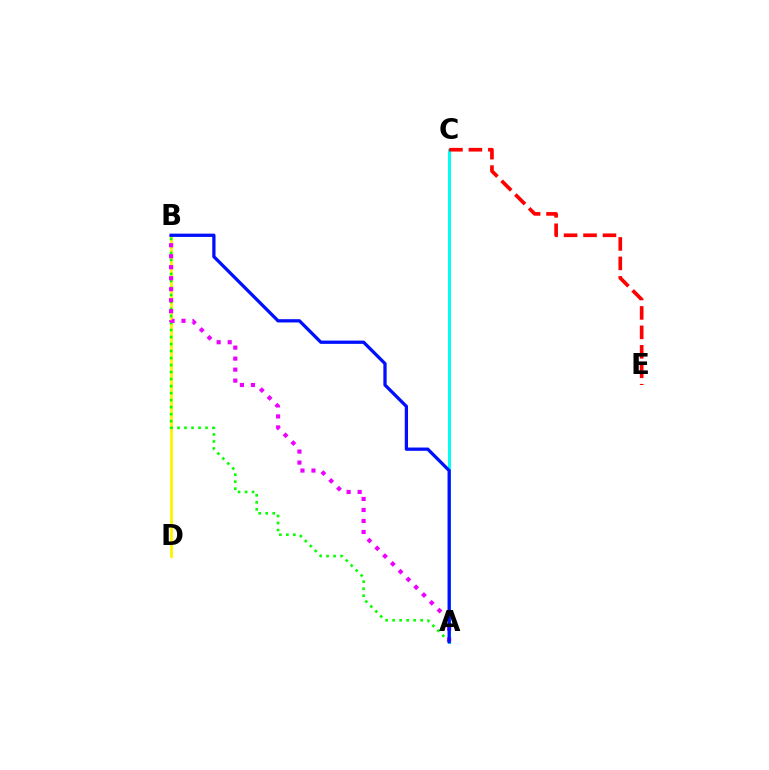{('A', 'C'): [{'color': '#00fff6', 'line_style': 'solid', 'thickness': 2.16}], ('B', 'D'): [{'color': '#fcf500', 'line_style': 'solid', 'thickness': 2.03}], ('A', 'B'): [{'color': '#08ff00', 'line_style': 'dotted', 'thickness': 1.9}, {'color': '#ee00ff', 'line_style': 'dotted', 'thickness': 2.99}, {'color': '#0010ff', 'line_style': 'solid', 'thickness': 2.36}], ('C', 'E'): [{'color': '#ff0000', 'line_style': 'dashed', 'thickness': 2.64}]}